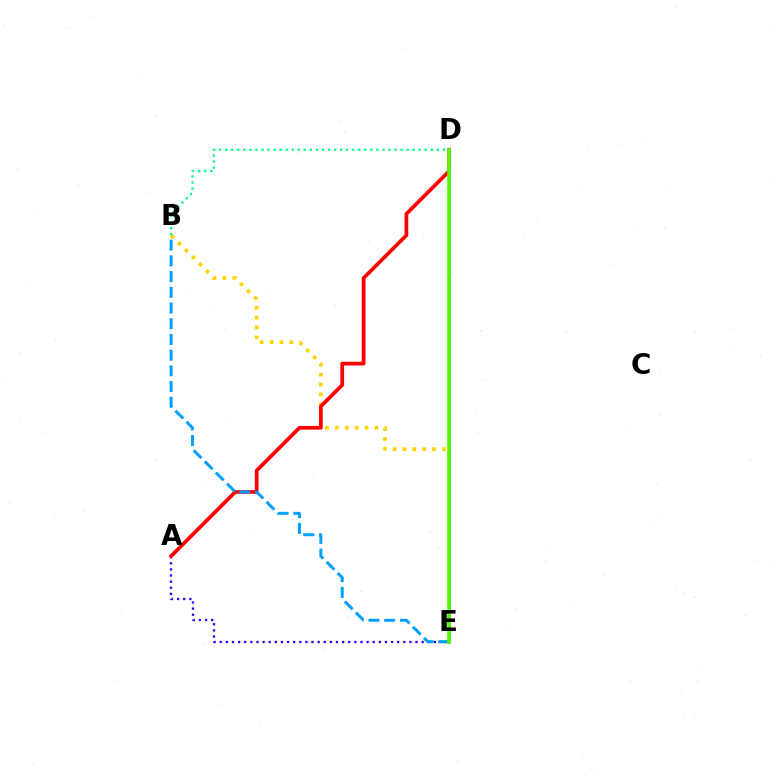{('A', 'E'): [{'color': '#3700ff', 'line_style': 'dotted', 'thickness': 1.66}], ('B', 'E'): [{'color': '#ffd500', 'line_style': 'dotted', 'thickness': 2.68}, {'color': '#009eff', 'line_style': 'dashed', 'thickness': 2.13}], ('A', 'D'): [{'color': '#ff0000', 'line_style': 'solid', 'thickness': 2.68}], ('D', 'E'): [{'color': '#ff00ed', 'line_style': 'solid', 'thickness': 1.81}, {'color': '#4fff00', 'line_style': 'solid', 'thickness': 2.61}], ('B', 'D'): [{'color': '#00ff86', 'line_style': 'dotted', 'thickness': 1.64}]}